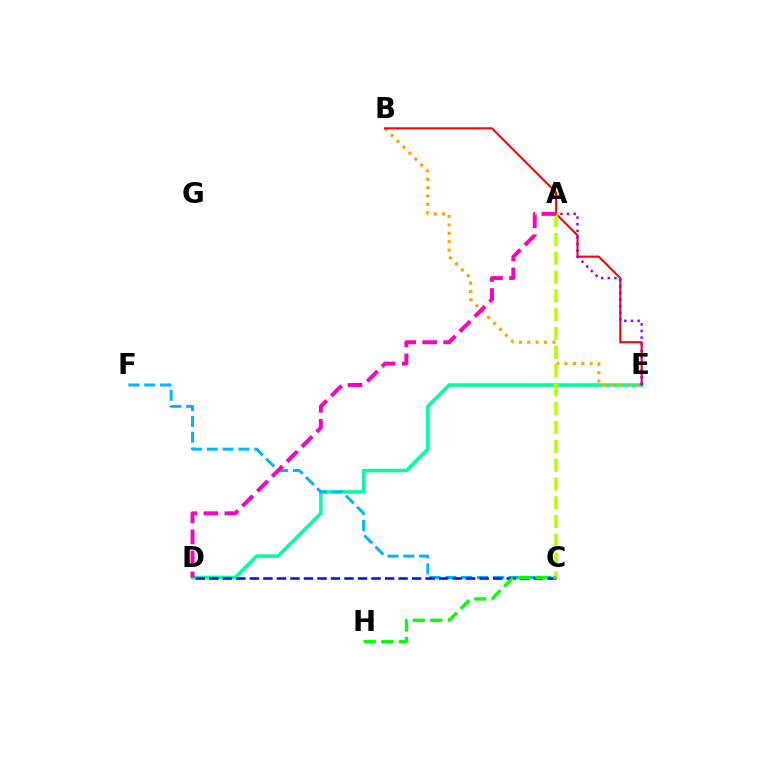{('D', 'E'): [{'color': '#00ff9d', 'line_style': 'solid', 'thickness': 2.55}], ('B', 'E'): [{'color': '#ffa500', 'line_style': 'dotted', 'thickness': 2.28}, {'color': '#ff0000', 'line_style': 'solid', 'thickness': 1.5}], ('C', 'F'): [{'color': '#00b5ff', 'line_style': 'dashed', 'thickness': 2.15}], ('A', 'E'): [{'color': '#9b00ff', 'line_style': 'dotted', 'thickness': 1.79}], ('A', 'C'): [{'color': '#b3ff00', 'line_style': 'dashed', 'thickness': 2.56}], ('C', 'D'): [{'color': '#0010ff', 'line_style': 'dashed', 'thickness': 1.84}], ('C', 'H'): [{'color': '#08ff00', 'line_style': 'dashed', 'thickness': 2.39}], ('A', 'D'): [{'color': '#ff00bd', 'line_style': 'dashed', 'thickness': 2.85}]}